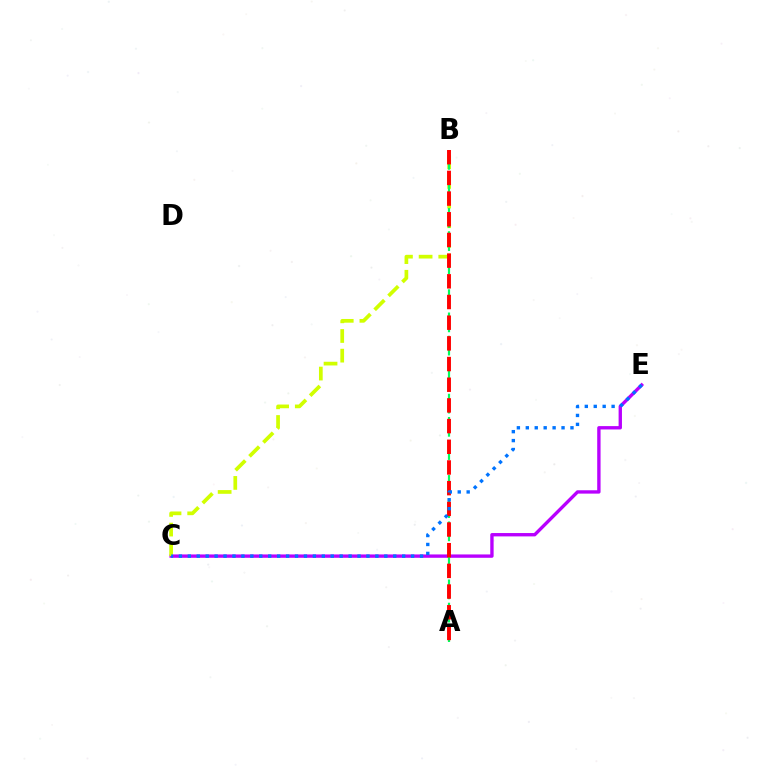{('C', 'E'): [{'color': '#b900ff', 'line_style': 'solid', 'thickness': 2.42}, {'color': '#0074ff', 'line_style': 'dotted', 'thickness': 2.43}], ('B', 'C'): [{'color': '#d1ff00', 'line_style': 'dashed', 'thickness': 2.67}], ('A', 'B'): [{'color': '#00ff5c', 'line_style': 'dashed', 'thickness': 1.58}, {'color': '#ff0000', 'line_style': 'dashed', 'thickness': 2.81}]}